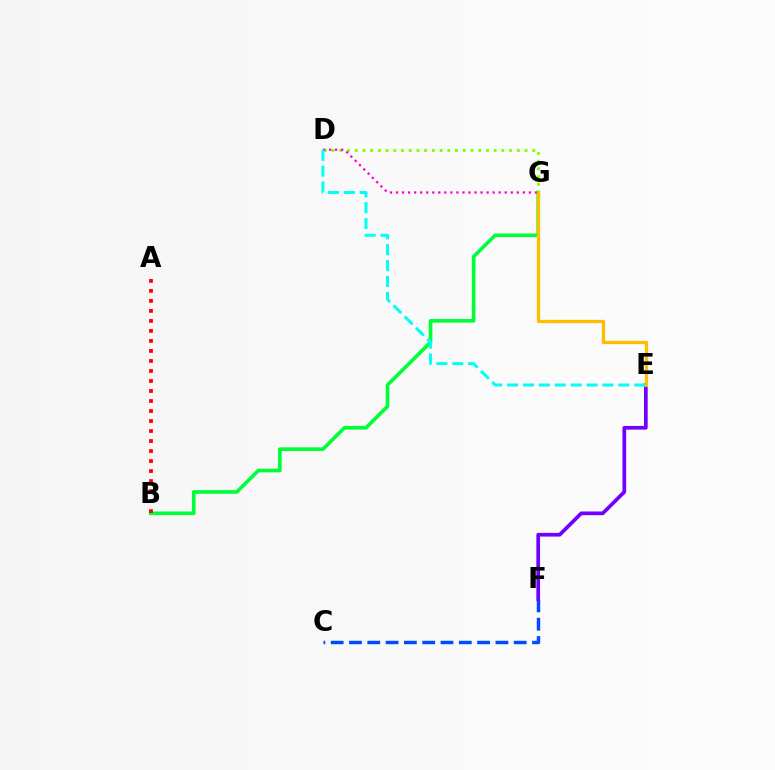{('C', 'F'): [{'color': '#004bff', 'line_style': 'dashed', 'thickness': 2.49}], ('B', 'G'): [{'color': '#00ff39', 'line_style': 'solid', 'thickness': 2.62}], ('E', 'F'): [{'color': '#7200ff', 'line_style': 'solid', 'thickness': 2.67}], ('D', 'G'): [{'color': '#84ff00', 'line_style': 'dotted', 'thickness': 2.1}, {'color': '#ff00cf', 'line_style': 'dotted', 'thickness': 1.64}], ('E', 'G'): [{'color': '#ffbd00', 'line_style': 'solid', 'thickness': 2.36}], ('D', 'E'): [{'color': '#00fff6', 'line_style': 'dashed', 'thickness': 2.16}], ('A', 'B'): [{'color': '#ff0000', 'line_style': 'dotted', 'thickness': 2.72}]}